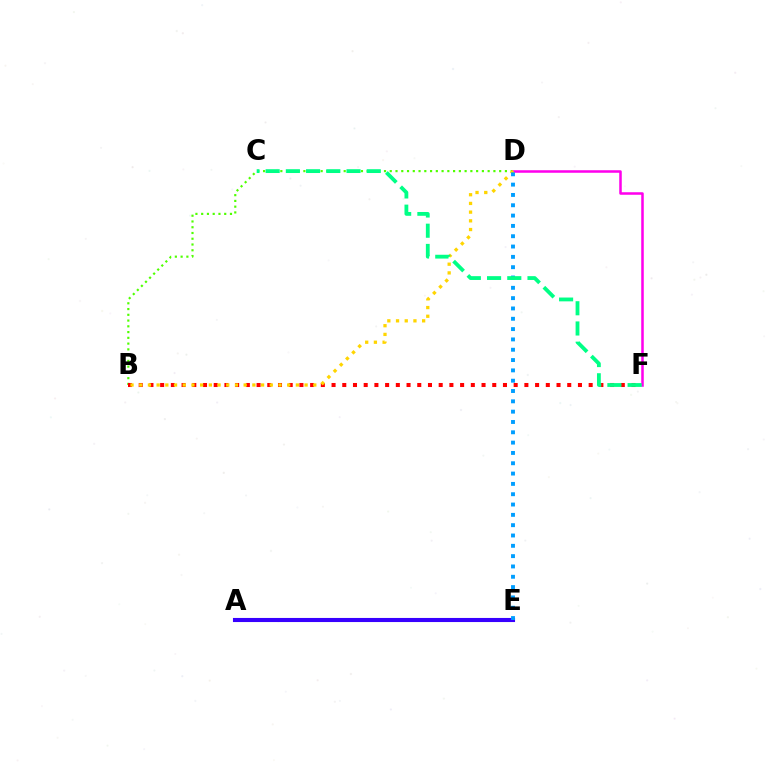{('B', 'D'): [{'color': '#4fff00', 'line_style': 'dotted', 'thickness': 1.56}, {'color': '#ffd500', 'line_style': 'dotted', 'thickness': 2.36}], ('B', 'F'): [{'color': '#ff0000', 'line_style': 'dotted', 'thickness': 2.91}], ('D', 'F'): [{'color': '#ff00ed', 'line_style': 'solid', 'thickness': 1.82}], ('A', 'E'): [{'color': '#3700ff', 'line_style': 'solid', 'thickness': 2.95}], ('D', 'E'): [{'color': '#009eff', 'line_style': 'dotted', 'thickness': 2.8}], ('C', 'F'): [{'color': '#00ff86', 'line_style': 'dashed', 'thickness': 2.75}]}